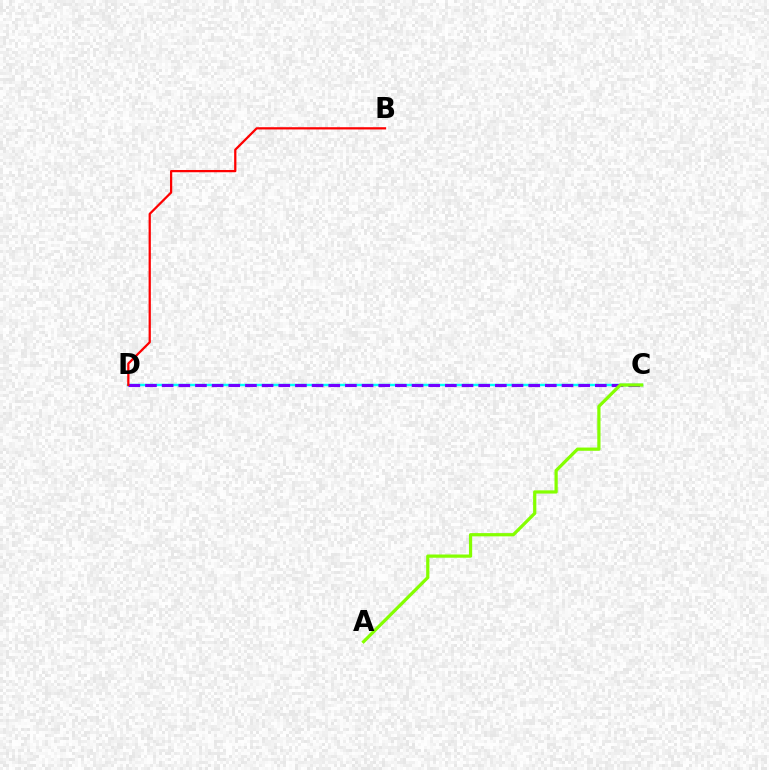{('C', 'D'): [{'color': '#00fff6', 'line_style': 'solid', 'thickness': 1.76}, {'color': '#7200ff', 'line_style': 'dashed', 'thickness': 2.26}], ('A', 'C'): [{'color': '#84ff00', 'line_style': 'solid', 'thickness': 2.32}], ('B', 'D'): [{'color': '#ff0000', 'line_style': 'solid', 'thickness': 1.62}]}